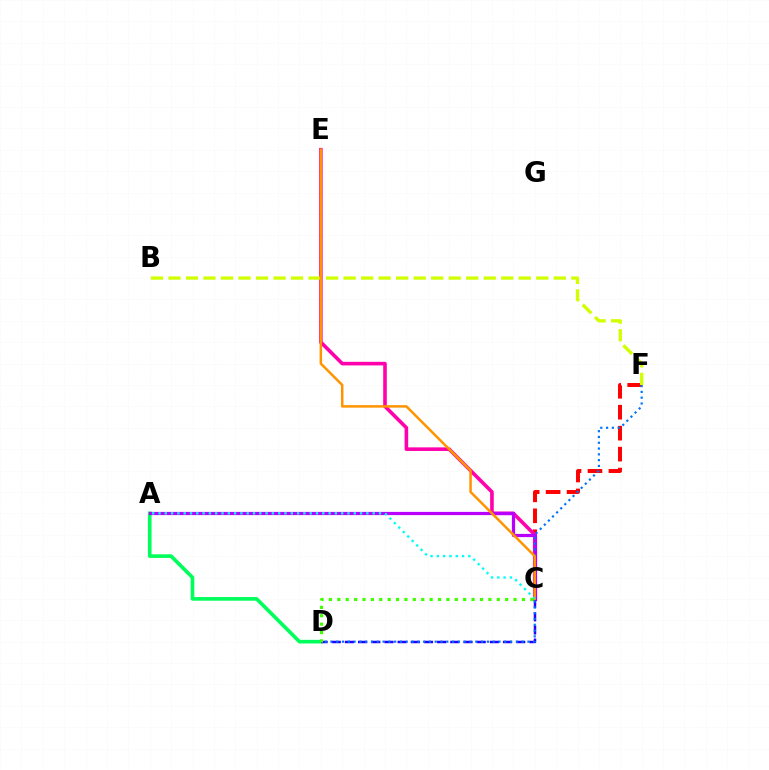{('A', 'D'): [{'color': '#00ff5c', 'line_style': 'solid', 'thickness': 2.62}], ('C', 'F'): [{'color': '#ff0000', 'line_style': 'dashed', 'thickness': 2.85}], ('C', 'E'): [{'color': '#ff00ac', 'line_style': 'solid', 'thickness': 2.59}, {'color': '#ff9400', 'line_style': 'solid', 'thickness': 1.8}], ('B', 'F'): [{'color': '#d1ff00', 'line_style': 'dashed', 'thickness': 2.38}], ('A', 'C'): [{'color': '#b900ff', 'line_style': 'solid', 'thickness': 2.32}, {'color': '#00fff6', 'line_style': 'dotted', 'thickness': 1.71}], ('C', 'D'): [{'color': '#2500ff', 'line_style': 'dashed', 'thickness': 1.79}, {'color': '#3dff00', 'line_style': 'dotted', 'thickness': 2.28}], ('D', 'F'): [{'color': '#0074ff', 'line_style': 'dotted', 'thickness': 1.57}]}